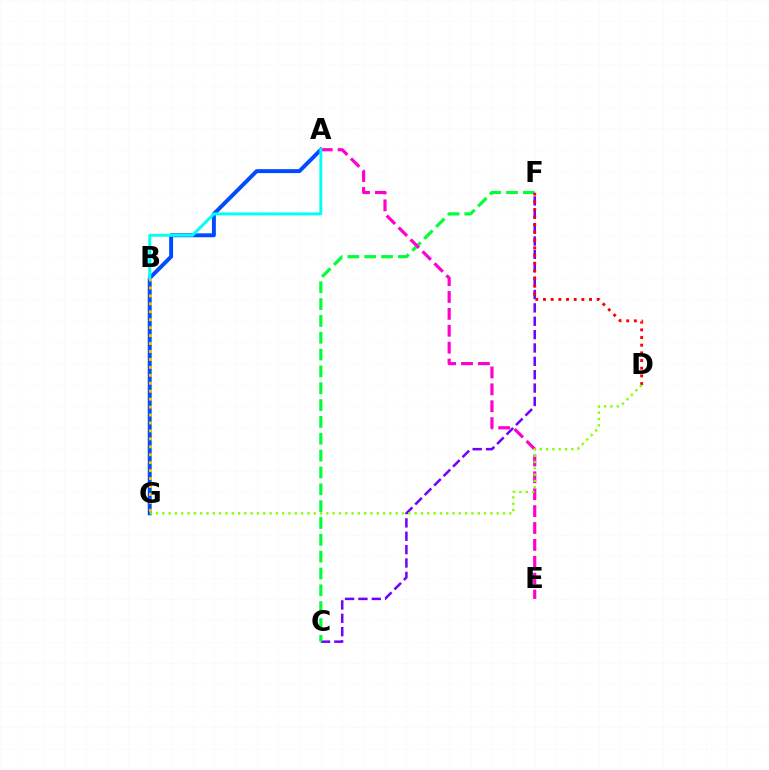{('A', 'G'): [{'color': '#004bff', 'line_style': 'solid', 'thickness': 2.83}], ('C', 'F'): [{'color': '#7200ff', 'line_style': 'dashed', 'thickness': 1.82}, {'color': '#00ff39', 'line_style': 'dashed', 'thickness': 2.29}], ('B', 'G'): [{'color': '#ffbd00', 'line_style': 'dotted', 'thickness': 2.16}], ('A', 'E'): [{'color': '#ff00cf', 'line_style': 'dashed', 'thickness': 2.29}], ('A', 'B'): [{'color': '#00fff6', 'line_style': 'solid', 'thickness': 2.12}], ('D', 'F'): [{'color': '#ff0000', 'line_style': 'dotted', 'thickness': 2.08}], ('D', 'G'): [{'color': '#84ff00', 'line_style': 'dotted', 'thickness': 1.71}]}